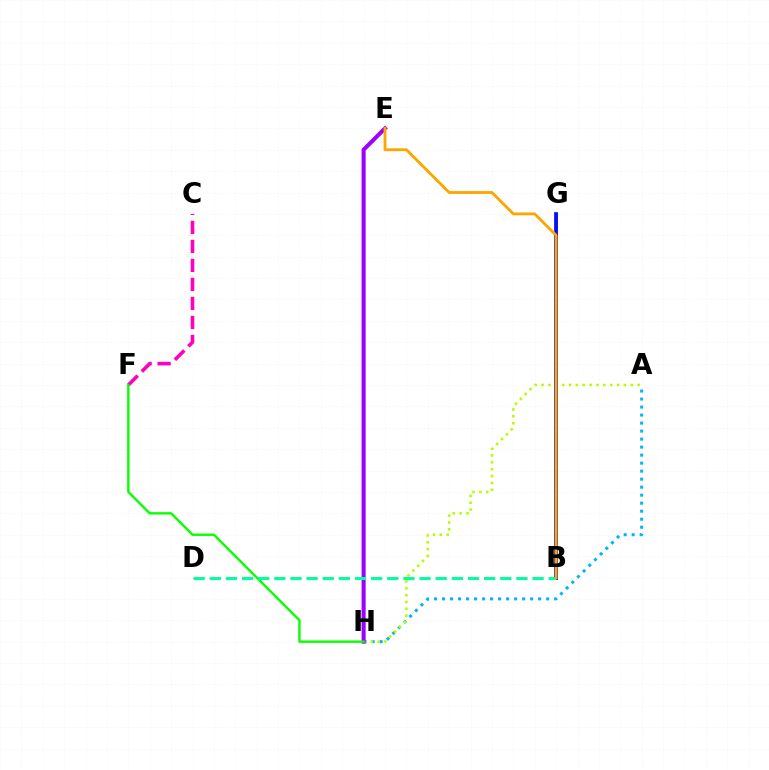{('C', 'F'): [{'color': '#ff00bd', 'line_style': 'dashed', 'thickness': 2.58}], ('A', 'H'): [{'color': '#00b5ff', 'line_style': 'dotted', 'thickness': 2.18}, {'color': '#b3ff00', 'line_style': 'dotted', 'thickness': 1.86}], ('B', 'G'): [{'color': '#ff0000', 'line_style': 'solid', 'thickness': 1.93}, {'color': '#0010ff', 'line_style': 'solid', 'thickness': 2.69}], ('E', 'H'): [{'color': '#9b00ff', 'line_style': 'solid', 'thickness': 2.92}], ('F', 'H'): [{'color': '#08ff00', 'line_style': 'solid', 'thickness': 1.71}], ('B', 'D'): [{'color': '#00ff9d', 'line_style': 'dashed', 'thickness': 2.19}], ('B', 'E'): [{'color': '#ffa500', 'line_style': 'solid', 'thickness': 2.05}]}